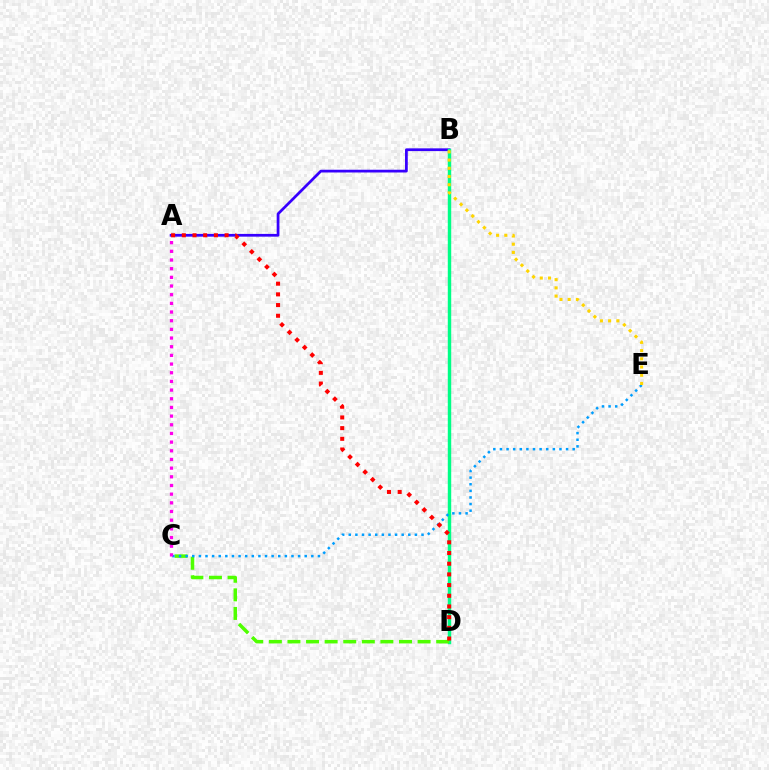{('A', 'B'): [{'color': '#3700ff', 'line_style': 'solid', 'thickness': 1.98}], ('B', 'D'): [{'color': '#00ff86', 'line_style': 'solid', 'thickness': 2.47}], ('C', 'D'): [{'color': '#4fff00', 'line_style': 'dashed', 'thickness': 2.53}], ('C', 'E'): [{'color': '#009eff', 'line_style': 'dotted', 'thickness': 1.8}], ('A', 'C'): [{'color': '#ff00ed', 'line_style': 'dotted', 'thickness': 2.36}], ('B', 'E'): [{'color': '#ffd500', 'line_style': 'dotted', 'thickness': 2.23}], ('A', 'D'): [{'color': '#ff0000', 'line_style': 'dotted', 'thickness': 2.9}]}